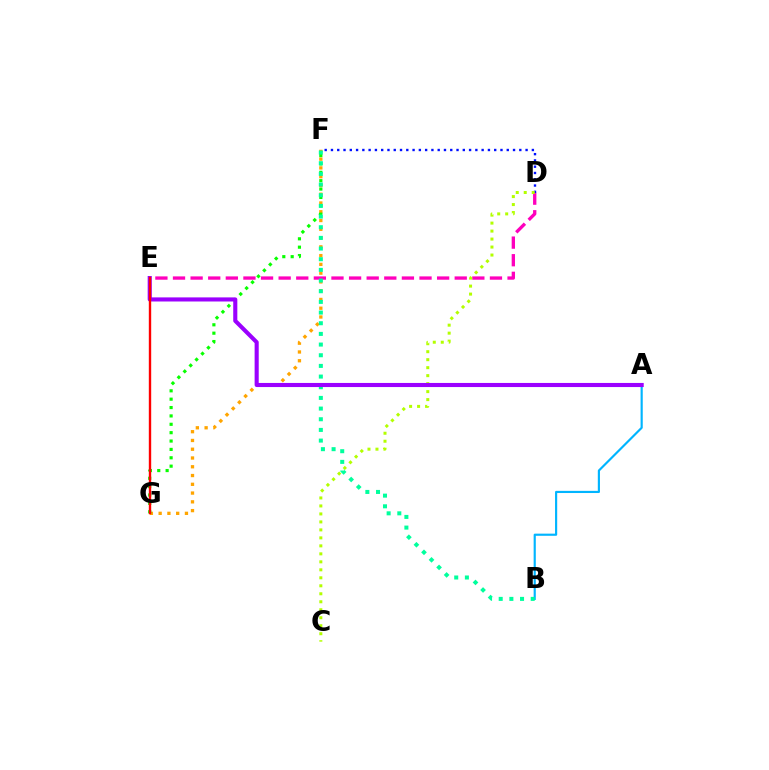{('A', 'B'): [{'color': '#00b5ff', 'line_style': 'solid', 'thickness': 1.56}], ('D', 'E'): [{'color': '#ff00bd', 'line_style': 'dashed', 'thickness': 2.39}], ('D', 'F'): [{'color': '#0010ff', 'line_style': 'dotted', 'thickness': 1.71}], ('F', 'G'): [{'color': '#ffa500', 'line_style': 'dotted', 'thickness': 2.38}, {'color': '#08ff00', 'line_style': 'dotted', 'thickness': 2.27}], ('C', 'D'): [{'color': '#b3ff00', 'line_style': 'dotted', 'thickness': 2.17}], ('B', 'F'): [{'color': '#00ff9d', 'line_style': 'dotted', 'thickness': 2.9}], ('A', 'E'): [{'color': '#9b00ff', 'line_style': 'solid', 'thickness': 2.95}], ('E', 'G'): [{'color': '#ff0000', 'line_style': 'solid', 'thickness': 1.72}]}